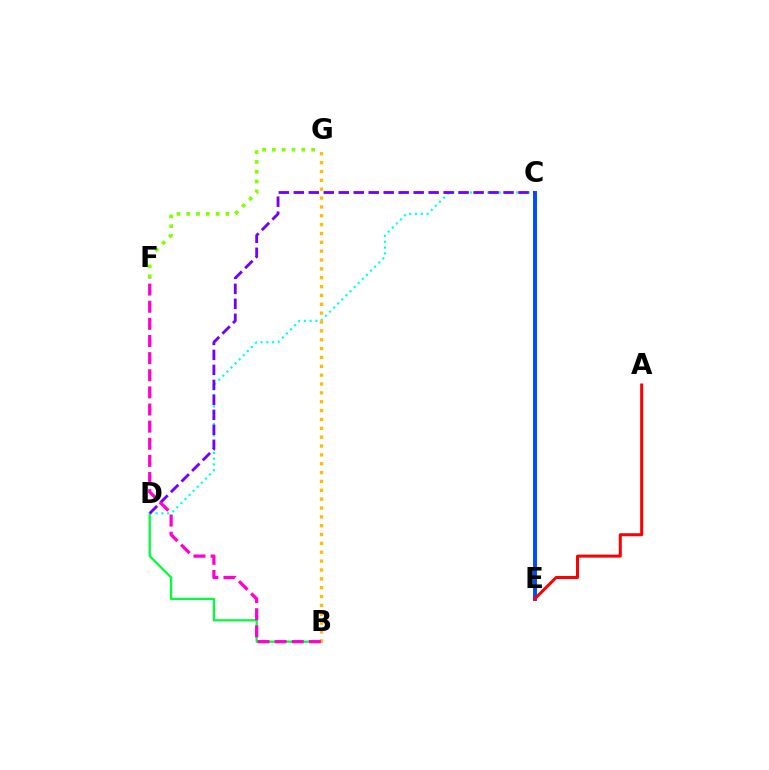{('C', 'D'): [{'color': '#00fff6', 'line_style': 'dotted', 'thickness': 1.57}, {'color': '#7200ff', 'line_style': 'dashed', 'thickness': 2.04}], ('B', 'D'): [{'color': '#00ff39', 'line_style': 'solid', 'thickness': 1.62}], ('C', 'E'): [{'color': '#004bff', 'line_style': 'solid', 'thickness': 2.82}], ('F', 'G'): [{'color': '#84ff00', 'line_style': 'dotted', 'thickness': 2.66}], ('A', 'E'): [{'color': '#ff0000', 'line_style': 'solid', 'thickness': 2.17}], ('B', 'G'): [{'color': '#ffbd00', 'line_style': 'dotted', 'thickness': 2.41}], ('B', 'F'): [{'color': '#ff00cf', 'line_style': 'dashed', 'thickness': 2.33}]}